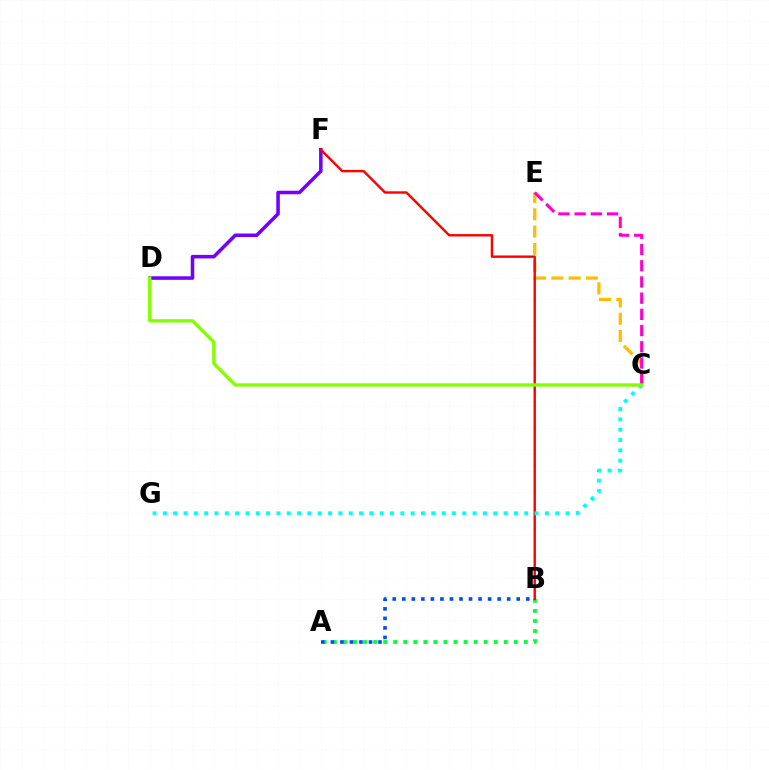{('C', 'E'): [{'color': '#ffbd00', 'line_style': 'dashed', 'thickness': 2.35}, {'color': '#ff00cf', 'line_style': 'dashed', 'thickness': 2.2}], ('D', 'F'): [{'color': '#7200ff', 'line_style': 'solid', 'thickness': 2.56}], ('A', 'B'): [{'color': '#00ff39', 'line_style': 'dotted', 'thickness': 2.73}, {'color': '#004bff', 'line_style': 'dotted', 'thickness': 2.59}], ('B', 'F'): [{'color': '#ff0000', 'line_style': 'solid', 'thickness': 1.74}], ('C', 'G'): [{'color': '#00fff6', 'line_style': 'dotted', 'thickness': 2.81}], ('C', 'D'): [{'color': '#84ff00', 'line_style': 'solid', 'thickness': 2.42}]}